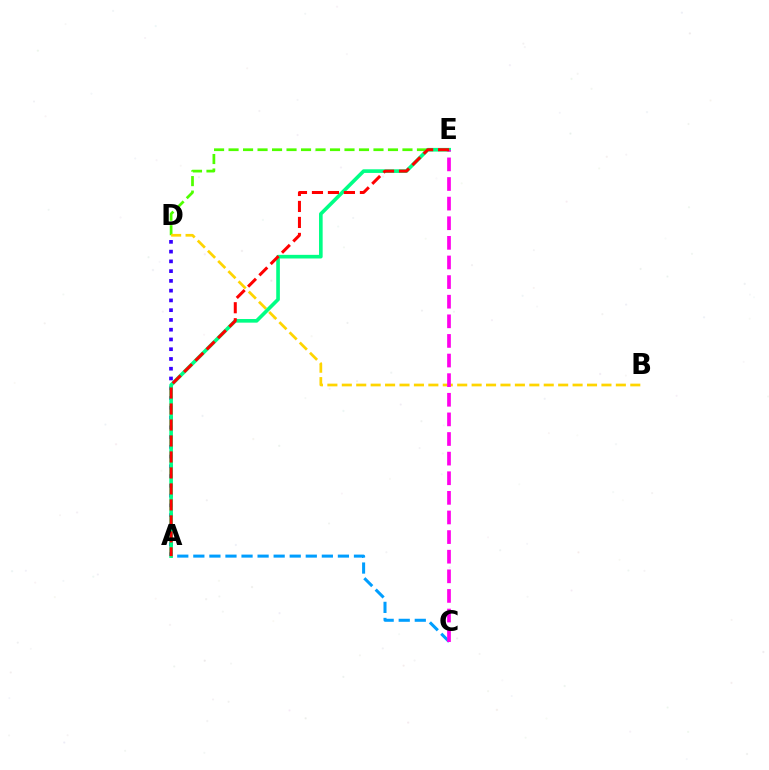{('D', 'E'): [{'color': '#4fff00', 'line_style': 'dashed', 'thickness': 1.97}], ('B', 'D'): [{'color': '#ffd500', 'line_style': 'dashed', 'thickness': 1.96}], ('A', 'C'): [{'color': '#009eff', 'line_style': 'dashed', 'thickness': 2.18}], ('A', 'D'): [{'color': '#3700ff', 'line_style': 'dotted', 'thickness': 2.65}], ('A', 'E'): [{'color': '#00ff86', 'line_style': 'solid', 'thickness': 2.61}, {'color': '#ff0000', 'line_style': 'dashed', 'thickness': 2.17}], ('C', 'E'): [{'color': '#ff00ed', 'line_style': 'dashed', 'thickness': 2.66}]}